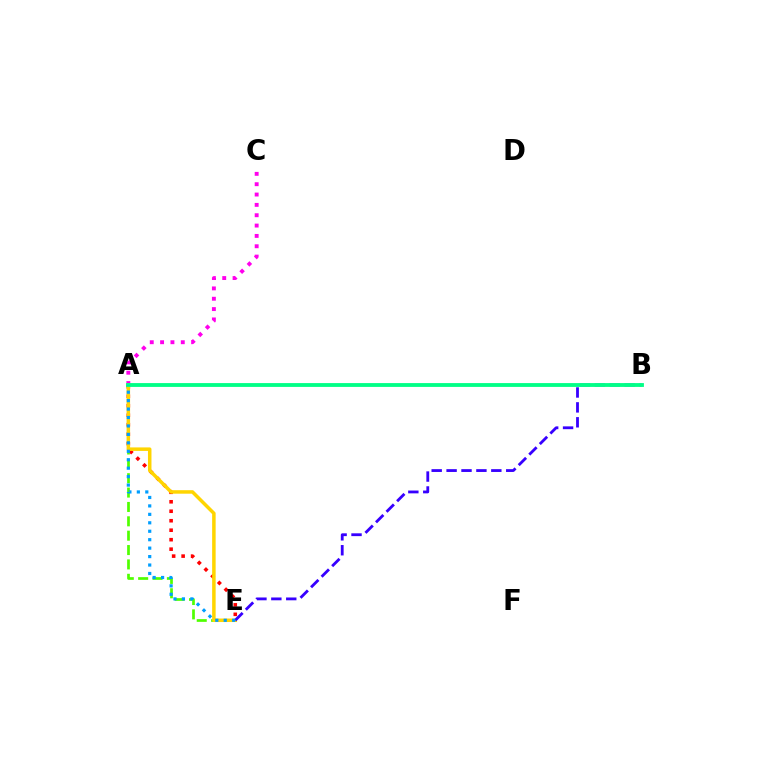{('A', 'E'): [{'color': '#4fff00', 'line_style': 'dashed', 'thickness': 1.95}, {'color': '#ff0000', 'line_style': 'dotted', 'thickness': 2.58}, {'color': '#ffd500', 'line_style': 'solid', 'thickness': 2.52}, {'color': '#009eff', 'line_style': 'dotted', 'thickness': 2.29}], ('A', 'C'): [{'color': '#ff00ed', 'line_style': 'dotted', 'thickness': 2.81}], ('B', 'E'): [{'color': '#3700ff', 'line_style': 'dashed', 'thickness': 2.03}], ('A', 'B'): [{'color': '#00ff86', 'line_style': 'solid', 'thickness': 2.75}]}